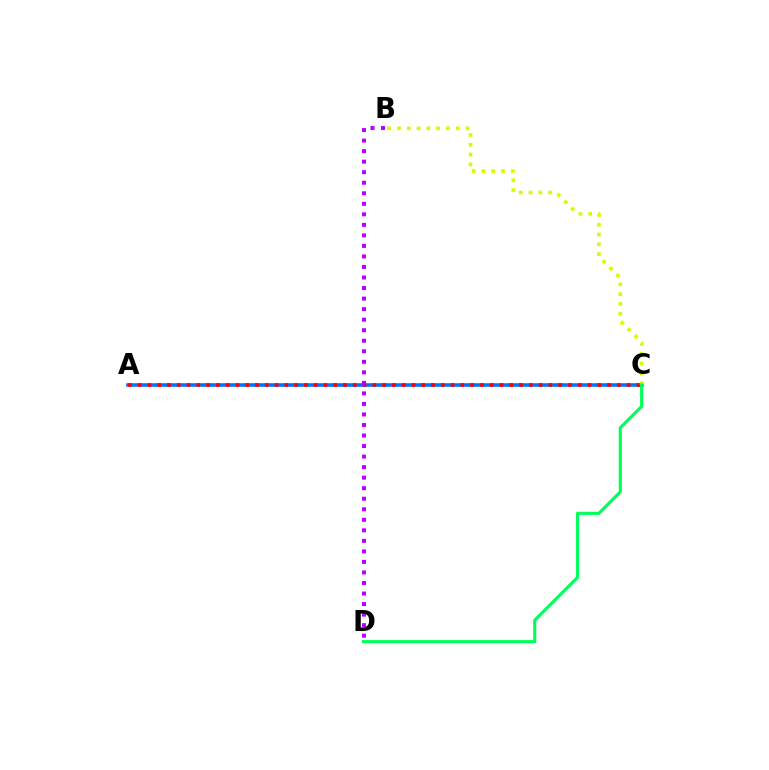{('A', 'C'): [{'color': '#0074ff', 'line_style': 'solid', 'thickness': 2.57}, {'color': '#ff0000', 'line_style': 'dotted', 'thickness': 2.66}], ('B', 'C'): [{'color': '#d1ff00', 'line_style': 'dotted', 'thickness': 2.66}], ('B', 'D'): [{'color': '#b900ff', 'line_style': 'dotted', 'thickness': 2.86}], ('C', 'D'): [{'color': '#00ff5c', 'line_style': 'solid', 'thickness': 2.27}]}